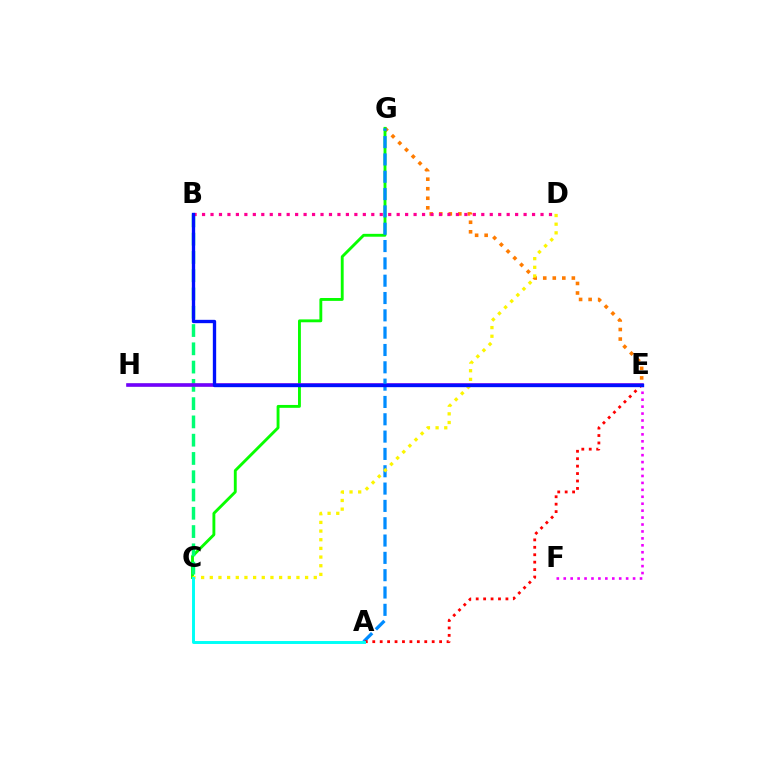{('E', 'G'): [{'color': '#ff7c00', 'line_style': 'dotted', 'thickness': 2.59}], ('C', 'G'): [{'color': '#08ff00', 'line_style': 'solid', 'thickness': 2.07}], ('B', 'C'): [{'color': '#00ff74', 'line_style': 'dashed', 'thickness': 2.48}], ('E', 'H'): [{'color': '#84ff00', 'line_style': 'solid', 'thickness': 1.79}, {'color': '#7200ff', 'line_style': 'solid', 'thickness': 2.6}], ('B', 'D'): [{'color': '#ff0094', 'line_style': 'dotted', 'thickness': 2.3}], ('A', 'G'): [{'color': '#008cff', 'line_style': 'dashed', 'thickness': 2.35}], ('A', 'E'): [{'color': '#ff0000', 'line_style': 'dotted', 'thickness': 2.02}], ('C', 'D'): [{'color': '#fcf500', 'line_style': 'dotted', 'thickness': 2.35}], ('E', 'F'): [{'color': '#ee00ff', 'line_style': 'dotted', 'thickness': 1.88}], ('B', 'E'): [{'color': '#0010ff', 'line_style': 'solid', 'thickness': 2.4}], ('A', 'C'): [{'color': '#00fff6', 'line_style': 'solid', 'thickness': 2.12}]}